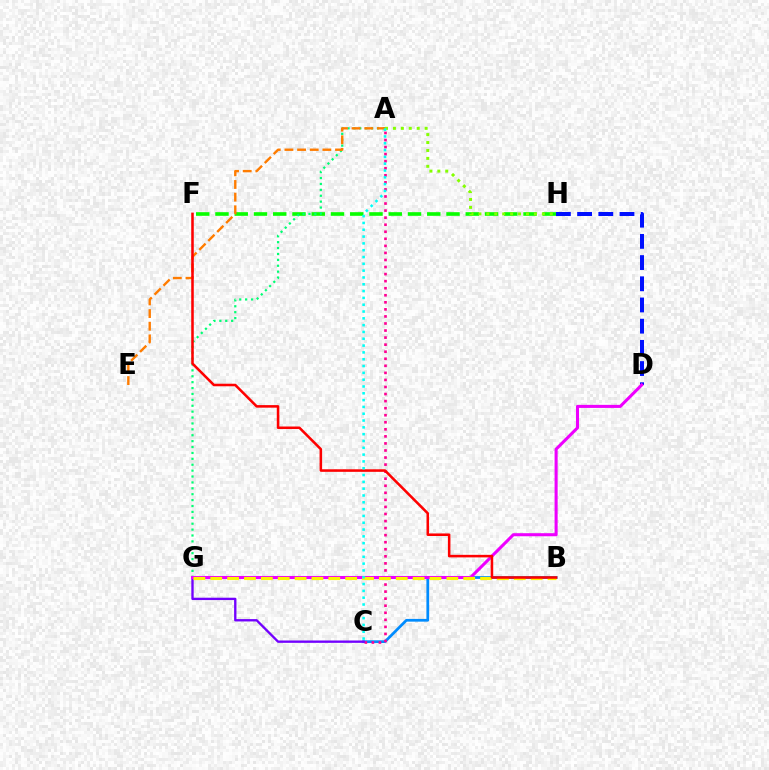{('F', 'H'): [{'color': '#08ff00', 'line_style': 'dashed', 'thickness': 2.62}], ('B', 'C'): [{'color': '#008cff', 'line_style': 'solid', 'thickness': 1.97}], ('D', 'H'): [{'color': '#0010ff', 'line_style': 'dashed', 'thickness': 2.88}], ('A', 'G'): [{'color': '#00ff74', 'line_style': 'dotted', 'thickness': 1.6}], ('A', 'C'): [{'color': '#ff0094', 'line_style': 'dotted', 'thickness': 1.92}, {'color': '#00fff6', 'line_style': 'dotted', 'thickness': 1.85}], ('C', 'G'): [{'color': '#7200ff', 'line_style': 'solid', 'thickness': 1.69}], ('D', 'G'): [{'color': '#ee00ff', 'line_style': 'solid', 'thickness': 2.2}], ('A', 'H'): [{'color': '#84ff00', 'line_style': 'dotted', 'thickness': 2.15}], ('A', 'E'): [{'color': '#ff7c00', 'line_style': 'dashed', 'thickness': 1.72}], ('B', 'G'): [{'color': '#fcf500', 'line_style': 'dashed', 'thickness': 2.29}], ('B', 'F'): [{'color': '#ff0000', 'line_style': 'solid', 'thickness': 1.84}]}